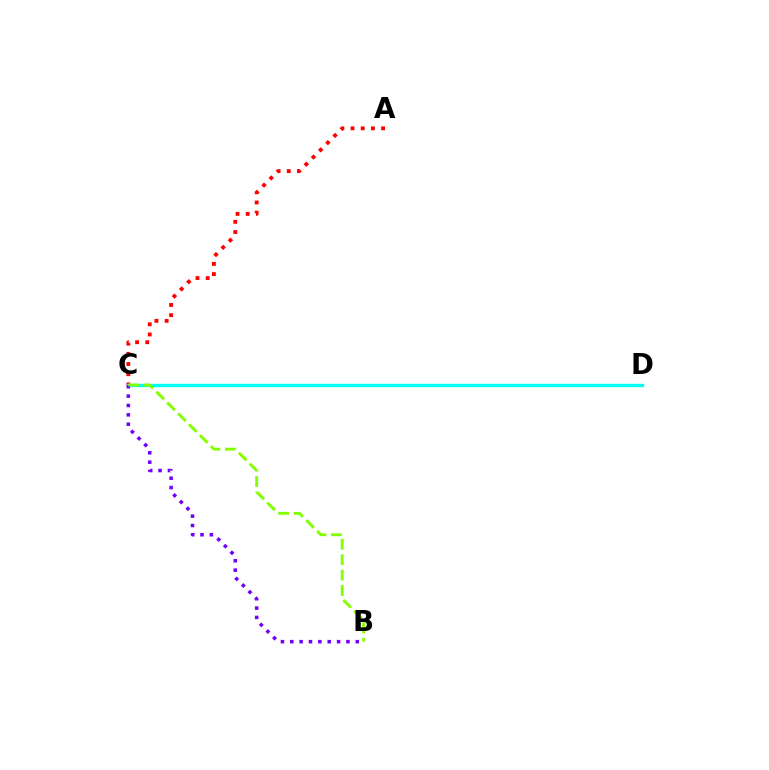{('A', 'C'): [{'color': '#ff0000', 'line_style': 'dotted', 'thickness': 2.77}], ('C', 'D'): [{'color': '#00fff6', 'line_style': 'solid', 'thickness': 2.43}], ('B', 'C'): [{'color': '#7200ff', 'line_style': 'dotted', 'thickness': 2.54}, {'color': '#84ff00', 'line_style': 'dashed', 'thickness': 2.09}]}